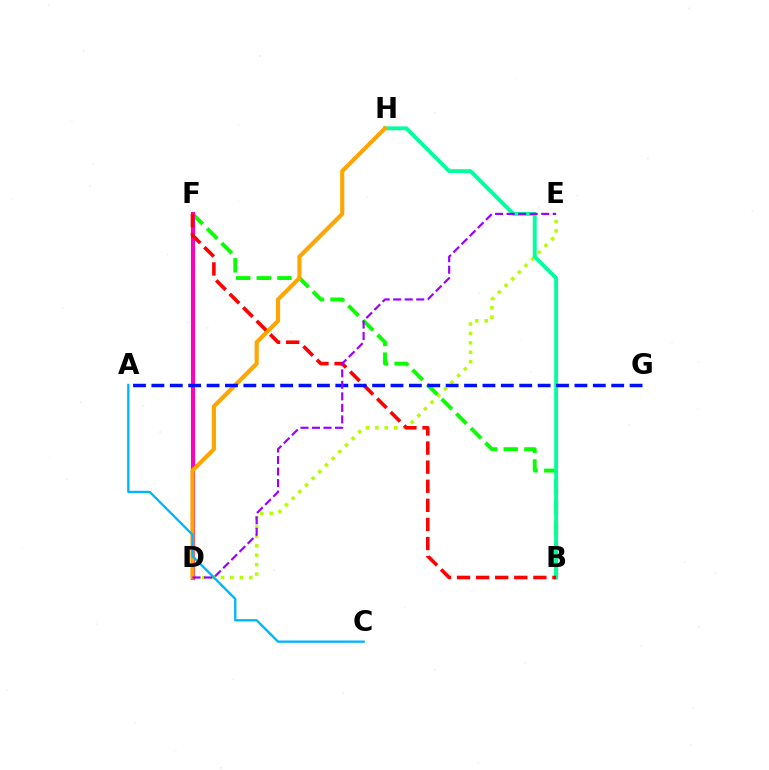{('D', 'E'): [{'color': '#b3ff00', 'line_style': 'dotted', 'thickness': 2.56}, {'color': '#9b00ff', 'line_style': 'dashed', 'thickness': 1.57}], ('B', 'F'): [{'color': '#08ff00', 'line_style': 'dashed', 'thickness': 2.8}, {'color': '#ff0000', 'line_style': 'dashed', 'thickness': 2.59}], ('B', 'H'): [{'color': '#00ff9d', 'line_style': 'solid', 'thickness': 2.8}], ('D', 'F'): [{'color': '#ff00bd', 'line_style': 'solid', 'thickness': 2.94}], ('D', 'H'): [{'color': '#ffa500', 'line_style': 'solid', 'thickness': 2.97}], ('A', 'C'): [{'color': '#00b5ff', 'line_style': 'solid', 'thickness': 1.68}], ('A', 'G'): [{'color': '#0010ff', 'line_style': 'dashed', 'thickness': 2.5}]}